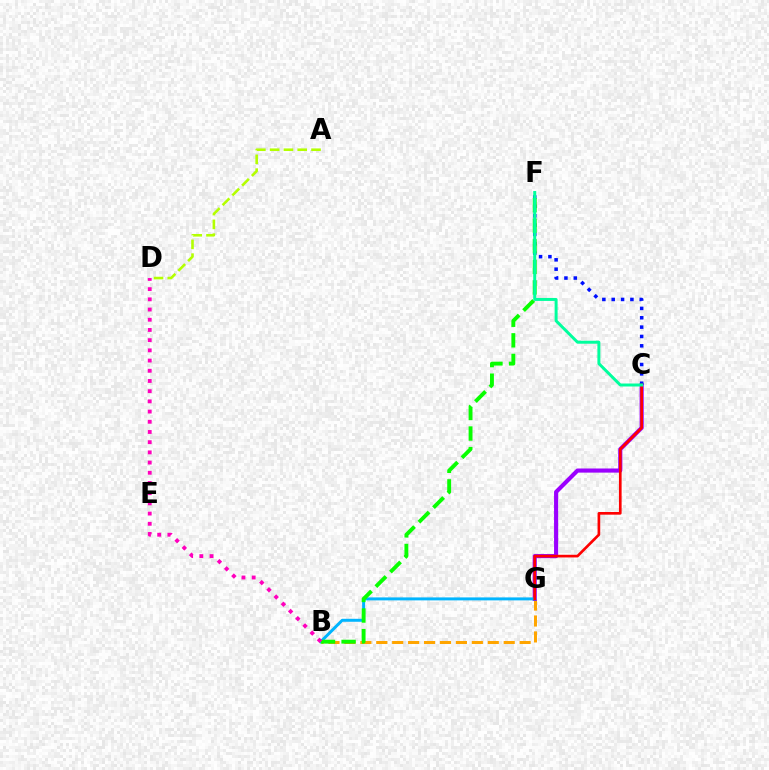{('B', 'G'): [{'color': '#ffa500', 'line_style': 'dashed', 'thickness': 2.16}, {'color': '#00b5ff', 'line_style': 'solid', 'thickness': 2.14}], ('A', 'D'): [{'color': '#b3ff00', 'line_style': 'dashed', 'thickness': 1.87}], ('C', 'G'): [{'color': '#9b00ff', 'line_style': 'solid', 'thickness': 2.97}, {'color': '#ff0000', 'line_style': 'solid', 'thickness': 1.92}], ('C', 'F'): [{'color': '#0010ff', 'line_style': 'dotted', 'thickness': 2.54}, {'color': '#00ff9d', 'line_style': 'solid', 'thickness': 2.14}], ('B', 'F'): [{'color': '#08ff00', 'line_style': 'dashed', 'thickness': 2.79}], ('B', 'D'): [{'color': '#ff00bd', 'line_style': 'dotted', 'thickness': 2.77}]}